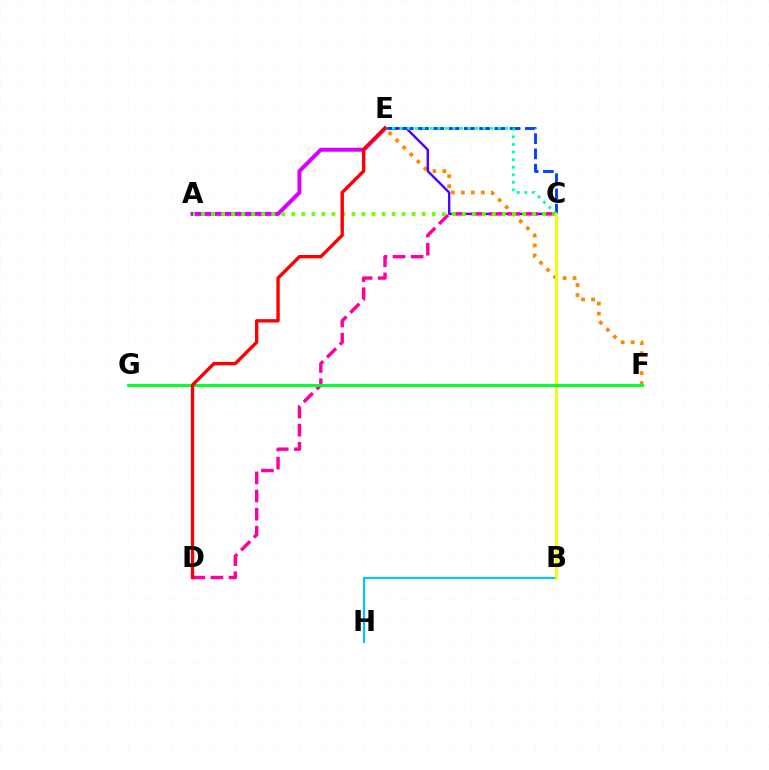{('A', 'E'): [{'color': '#d600ff', 'line_style': 'solid', 'thickness': 2.87}], ('E', 'F'): [{'color': '#ff8800', 'line_style': 'dotted', 'thickness': 2.71}], ('C', 'E'): [{'color': '#4f00ff', 'line_style': 'solid', 'thickness': 1.73}, {'color': '#003fff', 'line_style': 'dashed', 'thickness': 2.07}, {'color': '#00ffaf', 'line_style': 'dotted', 'thickness': 2.05}], ('B', 'H'): [{'color': '#00c7ff', 'line_style': 'solid', 'thickness': 1.57}], ('C', 'D'): [{'color': '#ff00a0', 'line_style': 'dashed', 'thickness': 2.46}], ('A', 'C'): [{'color': '#66ff00', 'line_style': 'dotted', 'thickness': 2.73}], ('B', 'C'): [{'color': '#eeff00', 'line_style': 'solid', 'thickness': 2.05}], ('F', 'G'): [{'color': '#00ff27', 'line_style': 'solid', 'thickness': 2.08}], ('D', 'E'): [{'color': '#ff0000', 'line_style': 'solid', 'thickness': 2.42}]}